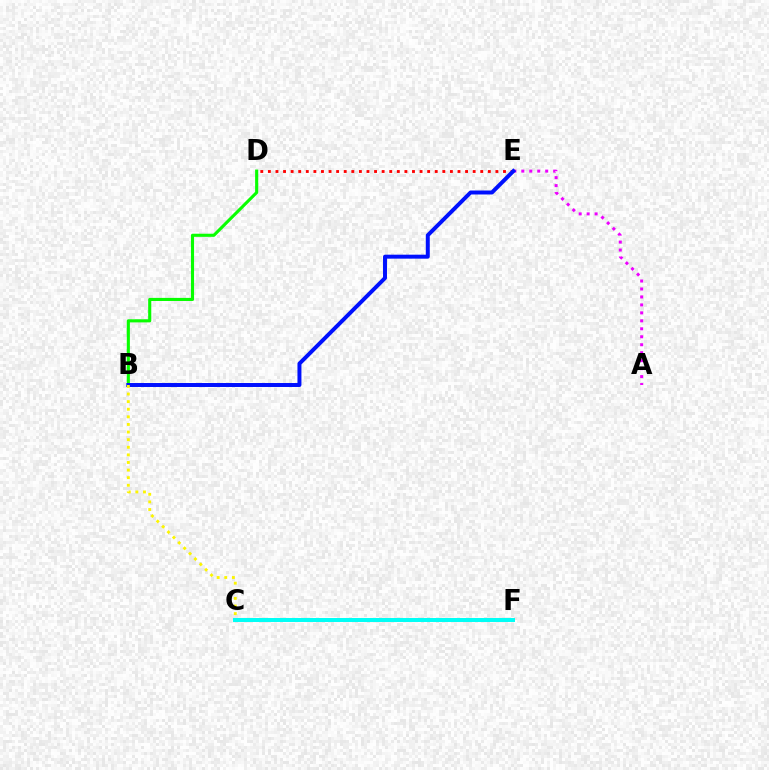{('A', 'E'): [{'color': '#ee00ff', 'line_style': 'dotted', 'thickness': 2.16}], ('D', 'E'): [{'color': '#ff0000', 'line_style': 'dotted', 'thickness': 2.06}], ('B', 'D'): [{'color': '#08ff00', 'line_style': 'solid', 'thickness': 2.23}], ('B', 'E'): [{'color': '#0010ff', 'line_style': 'solid', 'thickness': 2.86}], ('B', 'C'): [{'color': '#fcf500', 'line_style': 'dotted', 'thickness': 2.07}], ('C', 'F'): [{'color': '#00fff6', 'line_style': 'solid', 'thickness': 2.86}]}